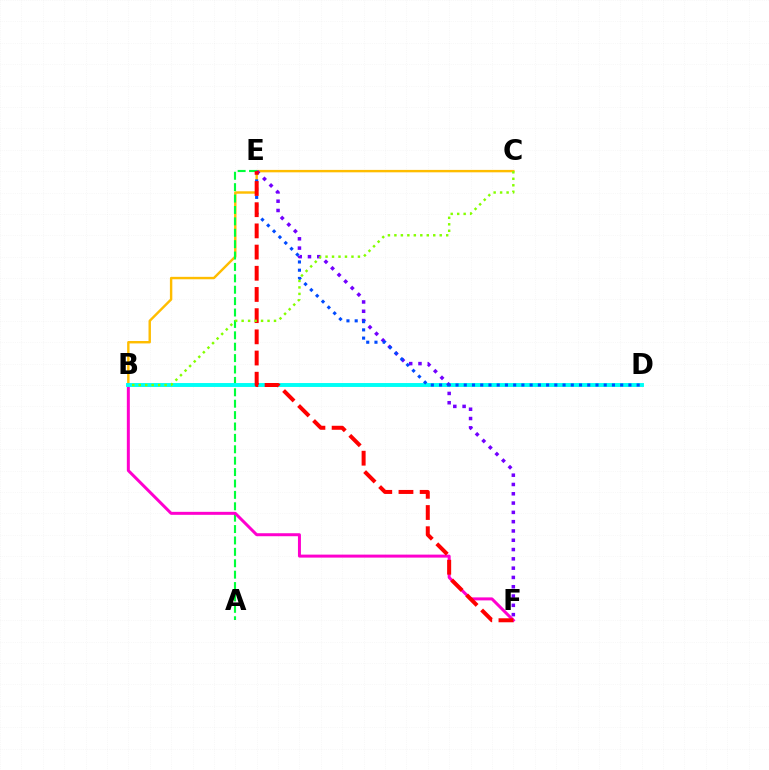{('B', 'C'): [{'color': '#ffbd00', 'line_style': 'solid', 'thickness': 1.74}, {'color': '#84ff00', 'line_style': 'dotted', 'thickness': 1.76}], ('A', 'E'): [{'color': '#00ff39', 'line_style': 'dashed', 'thickness': 1.55}], ('B', 'F'): [{'color': '#ff00cf', 'line_style': 'solid', 'thickness': 2.16}], ('B', 'D'): [{'color': '#00fff6', 'line_style': 'solid', 'thickness': 2.82}], ('E', 'F'): [{'color': '#7200ff', 'line_style': 'dotted', 'thickness': 2.53}, {'color': '#ff0000', 'line_style': 'dashed', 'thickness': 2.88}], ('D', 'E'): [{'color': '#004bff', 'line_style': 'dotted', 'thickness': 2.24}]}